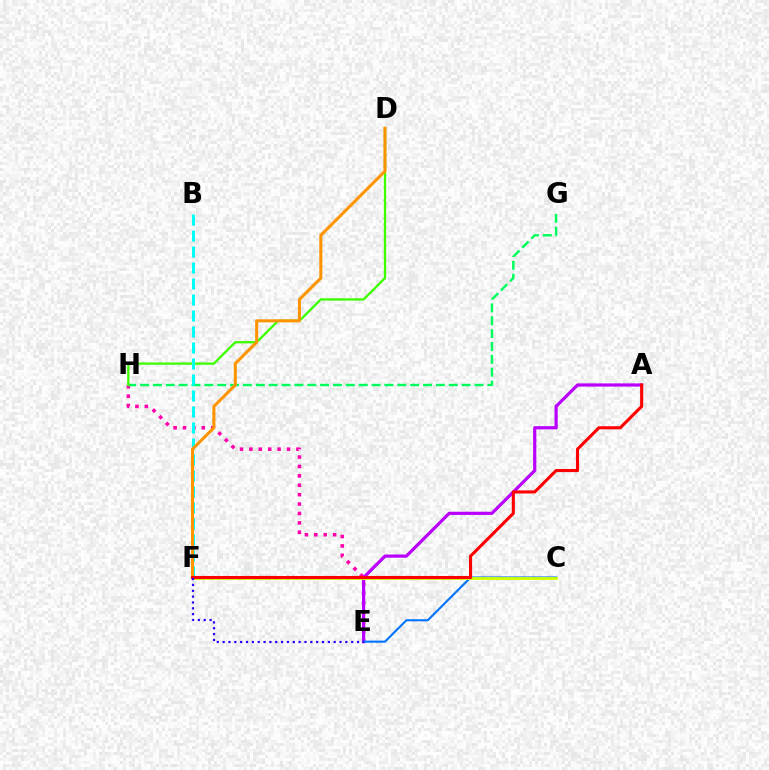{('E', 'H'): [{'color': '#ff00ac', 'line_style': 'dotted', 'thickness': 2.56}], ('A', 'E'): [{'color': '#b900ff', 'line_style': 'solid', 'thickness': 2.3}], ('G', 'H'): [{'color': '#00ff5c', 'line_style': 'dashed', 'thickness': 1.75}], ('C', 'E'): [{'color': '#0074ff', 'line_style': 'solid', 'thickness': 1.51}], ('D', 'H'): [{'color': '#3dff00', 'line_style': 'solid', 'thickness': 1.66}], ('B', 'F'): [{'color': '#00fff6', 'line_style': 'dashed', 'thickness': 2.17}], ('D', 'F'): [{'color': '#ff9400', 'line_style': 'solid', 'thickness': 2.19}], ('C', 'F'): [{'color': '#d1ff00', 'line_style': 'solid', 'thickness': 2.06}], ('A', 'F'): [{'color': '#ff0000', 'line_style': 'solid', 'thickness': 2.22}], ('E', 'F'): [{'color': '#2500ff', 'line_style': 'dotted', 'thickness': 1.59}]}